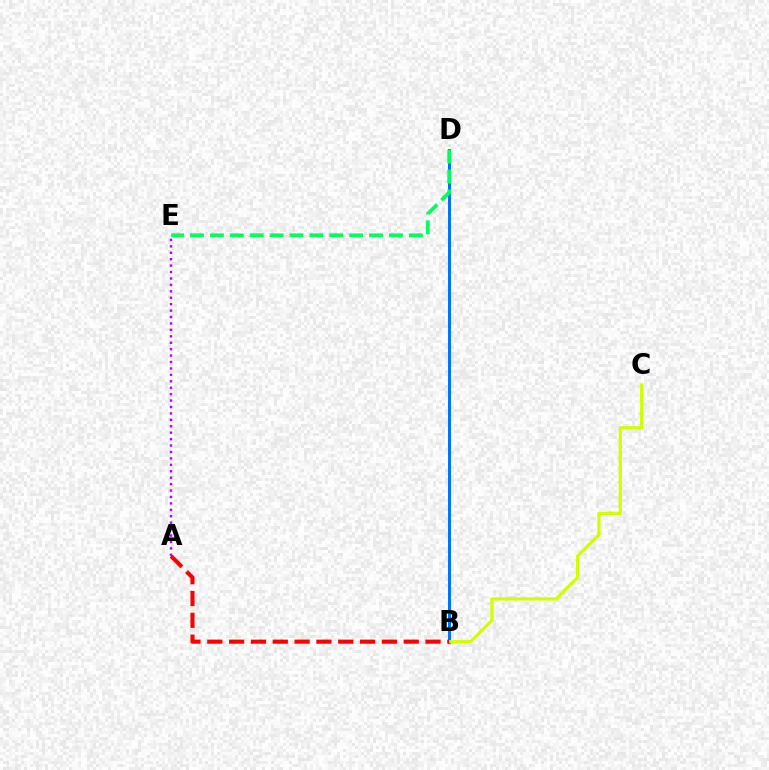{('B', 'D'): [{'color': '#0074ff', 'line_style': 'solid', 'thickness': 2.16}], ('B', 'C'): [{'color': '#d1ff00', 'line_style': 'solid', 'thickness': 2.33}], ('A', 'B'): [{'color': '#ff0000', 'line_style': 'dashed', 'thickness': 2.96}], ('A', 'E'): [{'color': '#b900ff', 'line_style': 'dotted', 'thickness': 1.75}], ('D', 'E'): [{'color': '#00ff5c', 'line_style': 'dashed', 'thickness': 2.7}]}